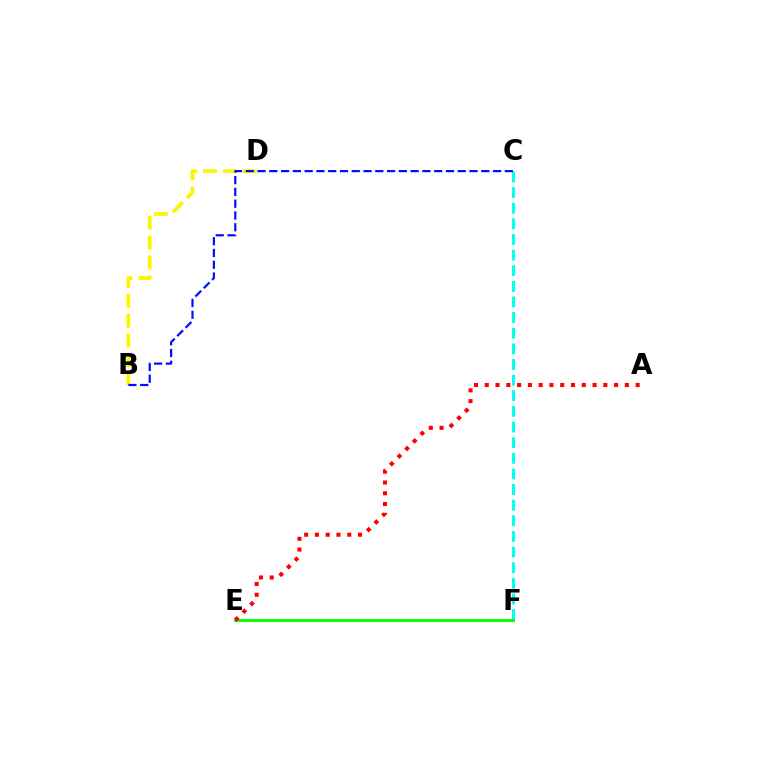{('B', 'D'): [{'color': '#fcf500', 'line_style': 'dashed', 'thickness': 2.7}], ('C', 'F'): [{'color': '#00fff6', 'line_style': 'dashed', 'thickness': 2.12}], ('E', 'F'): [{'color': '#ee00ff', 'line_style': 'dotted', 'thickness': 1.96}, {'color': '#08ff00', 'line_style': 'solid', 'thickness': 2.11}], ('B', 'C'): [{'color': '#0010ff', 'line_style': 'dashed', 'thickness': 1.6}], ('A', 'E'): [{'color': '#ff0000', 'line_style': 'dotted', 'thickness': 2.93}]}